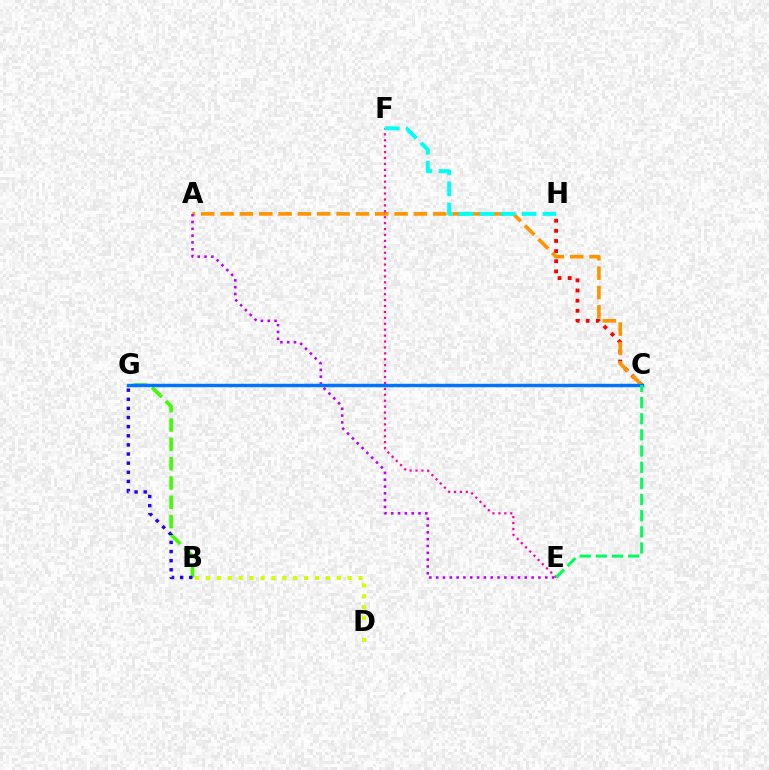{('C', 'H'): [{'color': '#ff0000', 'line_style': 'dotted', 'thickness': 2.75}], ('A', 'C'): [{'color': '#ff9400', 'line_style': 'dashed', 'thickness': 2.63}], ('B', 'G'): [{'color': '#3dff00', 'line_style': 'dashed', 'thickness': 2.62}, {'color': '#2500ff', 'line_style': 'dotted', 'thickness': 2.48}], ('B', 'D'): [{'color': '#d1ff00', 'line_style': 'dotted', 'thickness': 2.96}], ('E', 'F'): [{'color': '#ff00ac', 'line_style': 'dotted', 'thickness': 1.61}], ('A', 'E'): [{'color': '#b900ff', 'line_style': 'dotted', 'thickness': 1.85}], ('F', 'H'): [{'color': '#00fff6', 'line_style': 'dashed', 'thickness': 2.85}], ('C', 'G'): [{'color': '#0074ff', 'line_style': 'solid', 'thickness': 2.48}], ('C', 'E'): [{'color': '#00ff5c', 'line_style': 'dashed', 'thickness': 2.19}]}